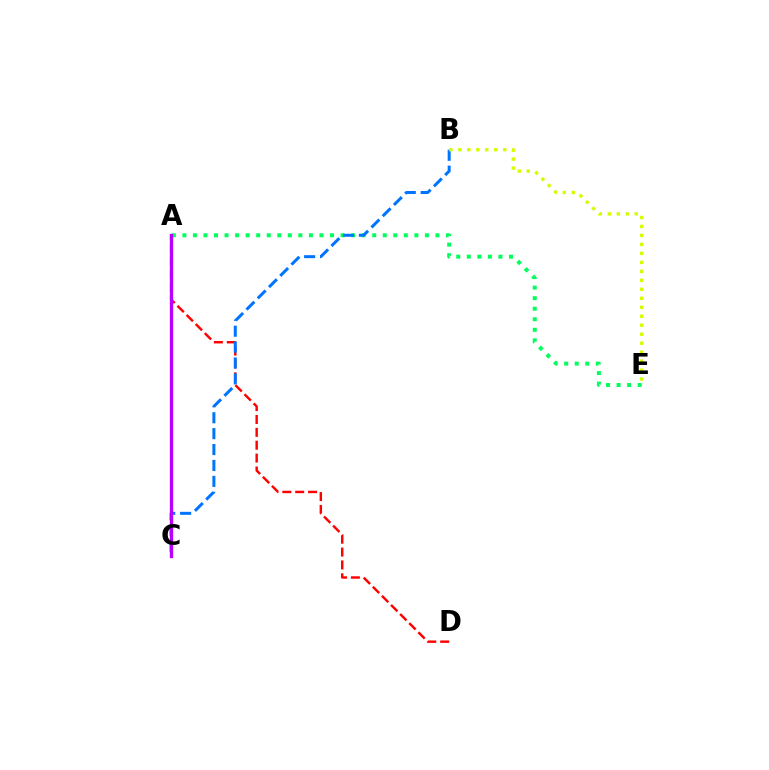{('A', 'E'): [{'color': '#00ff5c', 'line_style': 'dotted', 'thickness': 2.87}], ('A', 'D'): [{'color': '#ff0000', 'line_style': 'dashed', 'thickness': 1.75}], ('B', 'C'): [{'color': '#0074ff', 'line_style': 'dashed', 'thickness': 2.16}], ('A', 'C'): [{'color': '#b900ff', 'line_style': 'solid', 'thickness': 2.38}], ('B', 'E'): [{'color': '#d1ff00', 'line_style': 'dotted', 'thickness': 2.44}]}